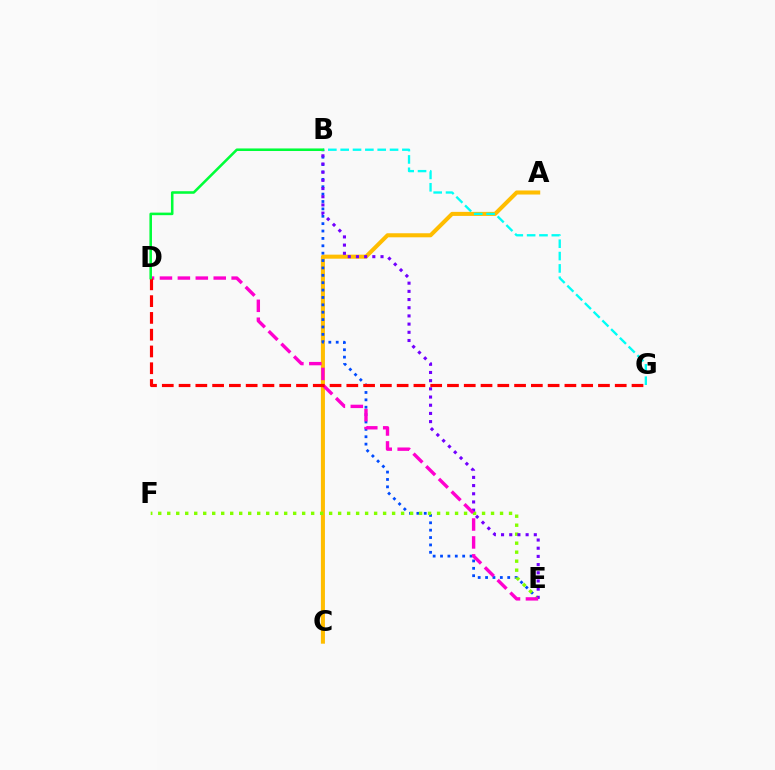{('A', 'C'): [{'color': '#ffbd00', 'line_style': 'solid', 'thickness': 2.91}], ('B', 'G'): [{'color': '#00fff6', 'line_style': 'dashed', 'thickness': 1.68}], ('B', 'E'): [{'color': '#004bff', 'line_style': 'dotted', 'thickness': 2.01}, {'color': '#7200ff', 'line_style': 'dotted', 'thickness': 2.22}], ('E', 'F'): [{'color': '#84ff00', 'line_style': 'dotted', 'thickness': 2.44}], ('D', 'E'): [{'color': '#ff00cf', 'line_style': 'dashed', 'thickness': 2.44}], ('D', 'G'): [{'color': '#ff0000', 'line_style': 'dashed', 'thickness': 2.28}], ('B', 'D'): [{'color': '#00ff39', 'line_style': 'solid', 'thickness': 1.85}]}